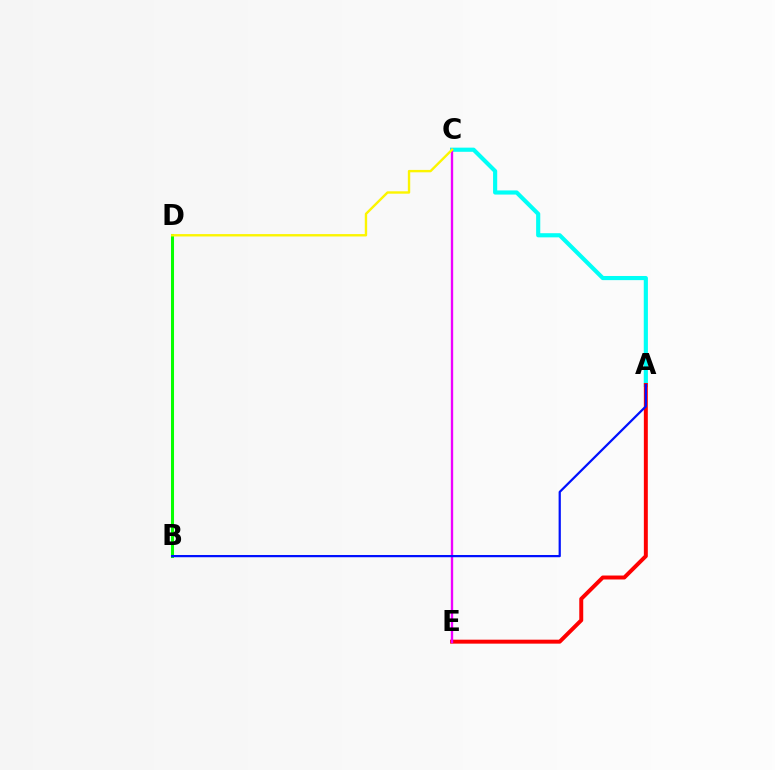{('A', 'C'): [{'color': '#00fff6', 'line_style': 'solid', 'thickness': 2.98}], ('A', 'E'): [{'color': '#ff0000', 'line_style': 'solid', 'thickness': 2.85}], ('C', 'E'): [{'color': '#ee00ff', 'line_style': 'solid', 'thickness': 1.7}], ('B', 'D'): [{'color': '#08ff00', 'line_style': 'solid', 'thickness': 2.19}], ('C', 'D'): [{'color': '#fcf500', 'line_style': 'solid', 'thickness': 1.72}], ('A', 'B'): [{'color': '#0010ff', 'line_style': 'solid', 'thickness': 1.61}]}